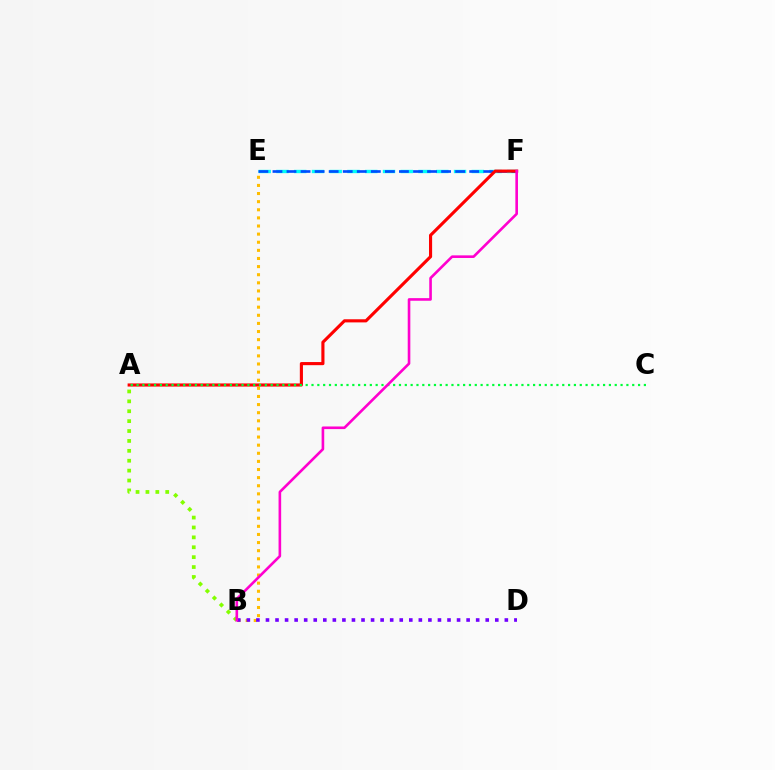{('A', 'B'): [{'color': '#84ff00', 'line_style': 'dotted', 'thickness': 2.69}], ('E', 'F'): [{'color': '#00fff6', 'line_style': 'dashed', 'thickness': 2.41}, {'color': '#004bff', 'line_style': 'dashed', 'thickness': 1.91}], ('A', 'F'): [{'color': '#ff0000', 'line_style': 'solid', 'thickness': 2.25}], ('B', 'E'): [{'color': '#ffbd00', 'line_style': 'dotted', 'thickness': 2.21}], ('A', 'C'): [{'color': '#00ff39', 'line_style': 'dotted', 'thickness': 1.58}], ('B', 'D'): [{'color': '#7200ff', 'line_style': 'dotted', 'thickness': 2.6}], ('B', 'F'): [{'color': '#ff00cf', 'line_style': 'solid', 'thickness': 1.88}]}